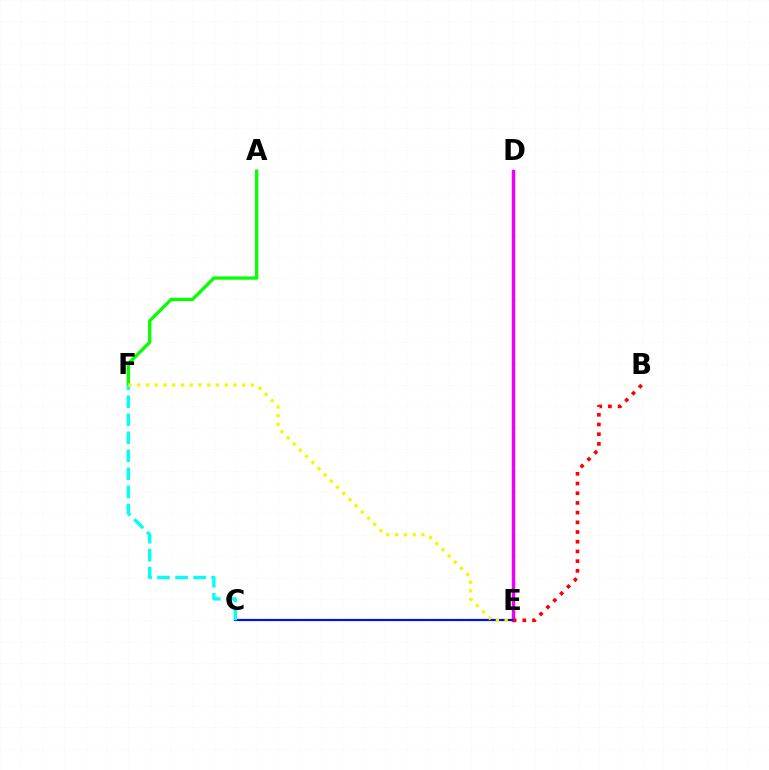{('D', 'E'): [{'color': '#ee00ff', 'line_style': 'solid', 'thickness': 2.48}], ('A', 'F'): [{'color': '#08ff00', 'line_style': 'solid', 'thickness': 2.39}], ('C', 'E'): [{'color': '#0010ff', 'line_style': 'solid', 'thickness': 1.57}], ('B', 'E'): [{'color': '#ff0000', 'line_style': 'dotted', 'thickness': 2.64}], ('C', 'F'): [{'color': '#00fff6', 'line_style': 'dashed', 'thickness': 2.45}], ('E', 'F'): [{'color': '#fcf500', 'line_style': 'dotted', 'thickness': 2.38}]}